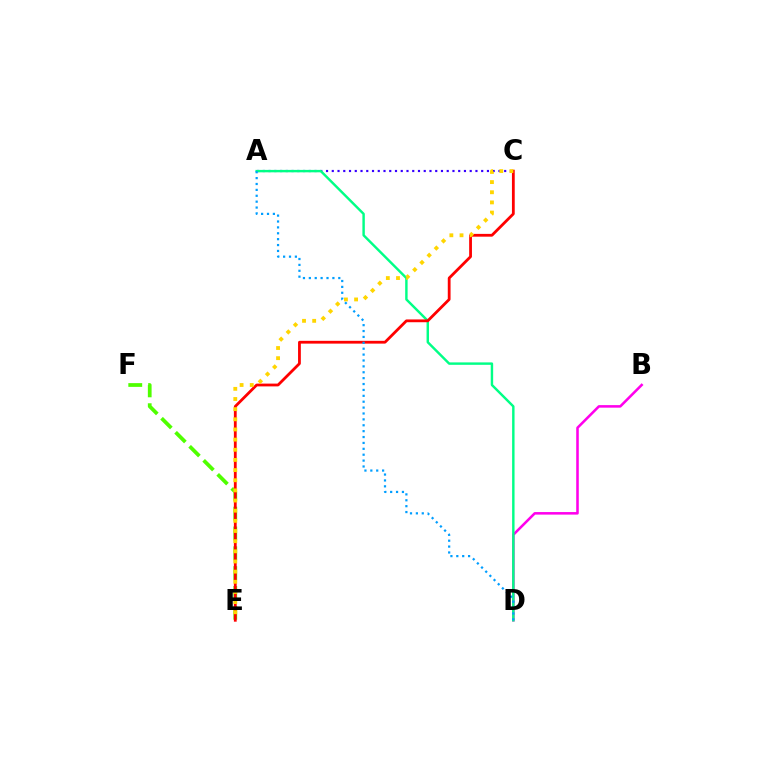{('B', 'D'): [{'color': '#ff00ed', 'line_style': 'solid', 'thickness': 1.84}], ('A', 'C'): [{'color': '#3700ff', 'line_style': 'dotted', 'thickness': 1.56}], ('A', 'D'): [{'color': '#00ff86', 'line_style': 'solid', 'thickness': 1.75}, {'color': '#009eff', 'line_style': 'dotted', 'thickness': 1.6}], ('E', 'F'): [{'color': '#4fff00', 'line_style': 'dashed', 'thickness': 2.69}], ('C', 'E'): [{'color': '#ff0000', 'line_style': 'solid', 'thickness': 2.01}, {'color': '#ffd500', 'line_style': 'dotted', 'thickness': 2.76}]}